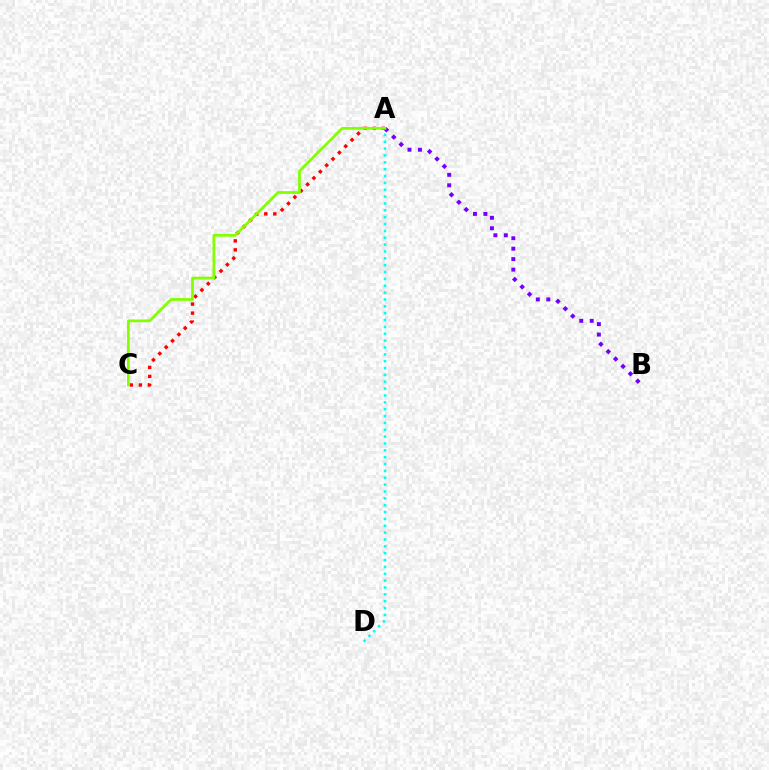{('A', 'D'): [{'color': '#00fff6', 'line_style': 'dotted', 'thickness': 1.86}], ('A', 'C'): [{'color': '#ff0000', 'line_style': 'dotted', 'thickness': 2.44}, {'color': '#84ff00', 'line_style': 'solid', 'thickness': 1.99}], ('A', 'B'): [{'color': '#7200ff', 'line_style': 'dotted', 'thickness': 2.84}]}